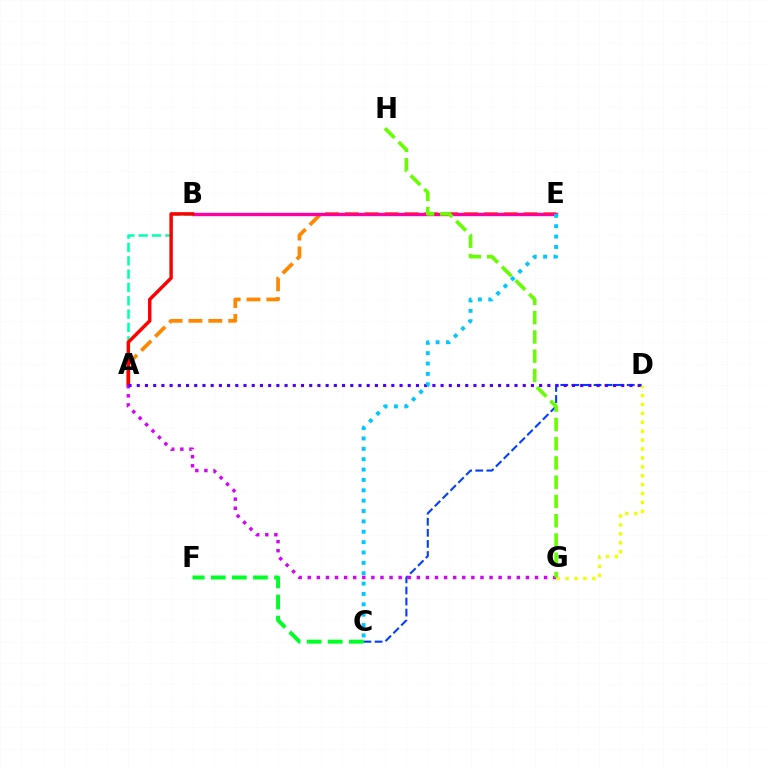{('A', 'E'): [{'color': '#ff8800', 'line_style': 'dashed', 'thickness': 2.7}], ('C', 'F'): [{'color': '#00ff27', 'line_style': 'dashed', 'thickness': 2.86}], ('B', 'E'): [{'color': '#ff00a0', 'line_style': 'solid', 'thickness': 2.41}], ('D', 'G'): [{'color': '#eeff00', 'line_style': 'dotted', 'thickness': 2.42}], ('A', 'B'): [{'color': '#00ffaf', 'line_style': 'dashed', 'thickness': 1.81}, {'color': '#ff0000', 'line_style': 'solid', 'thickness': 2.5}], ('C', 'D'): [{'color': '#003fff', 'line_style': 'dashed', 'thickness': 1.51}], ('A', 'G'): [{'color': '#d600ff', 'line_style': 'dotted', 'thickness': 2.47}], ('G', 'H'): [{'color': '#66ff00', 'line_style': 'dashed', 'thickness': 2.62}], ('A', 'D'): [{'color': '#4f00ff', 'line_style': 'dotted', 'thickness': 2.23}], ('C', 'E'): [{'color': '#00c7ff', 'line_style': 'dotted', 'thickness': 2.82}]}